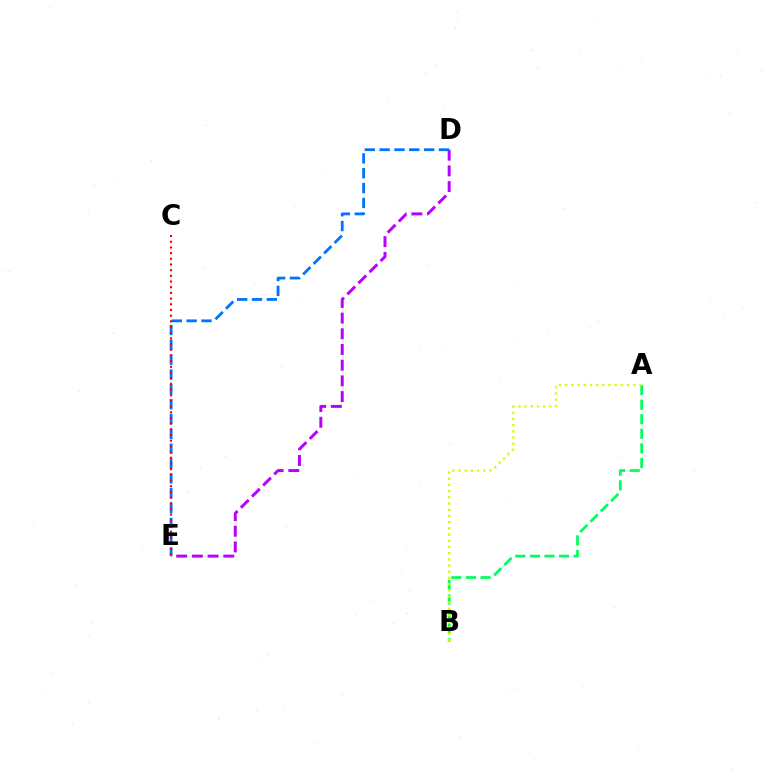{('A', 'B'): [{'color': '#00ff5c', 'line_style': 'dashed', 'thickness': 1.98}, {'color': '#d1ff00', 'line_style': 'dotted', 'thickness': 1.68}], ('D', 'E'): [{'color': '#b900ff', 'line_style': 'dashed', 'thickness': 2.13}, {'color': '#0074ff', 'line_style': 'dashed', 'thickness': 2.02}], ('C', 'E'): [{'color': '#ff0000', 'line_style': 'dotted', 'thickness': 1.54}]}